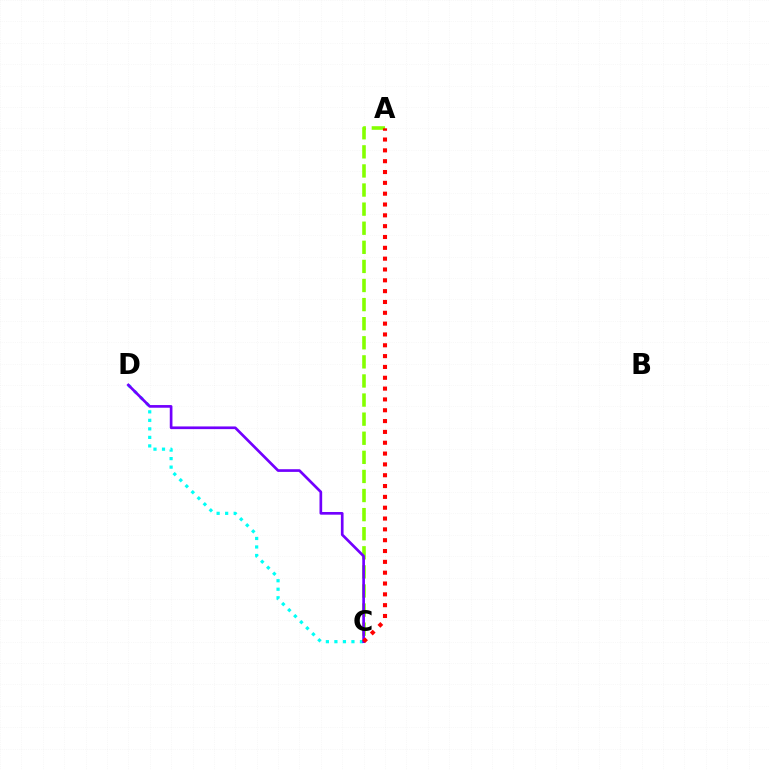{('C', 'D'): [{'color': '#00fff6', 'line_style': 'dotted', 'thickness': 2.32}, {'color': '#7200ff', 'line_style': 'solid', 'thickness': 1.93}], ('A', 'C'): [{'color': '#84ff00', 'line_style': 'dashed', 'thickness': 2.59}, {'color': '#ff0000', 'line_style': 'dotted', 'thickness': 2.94}]}